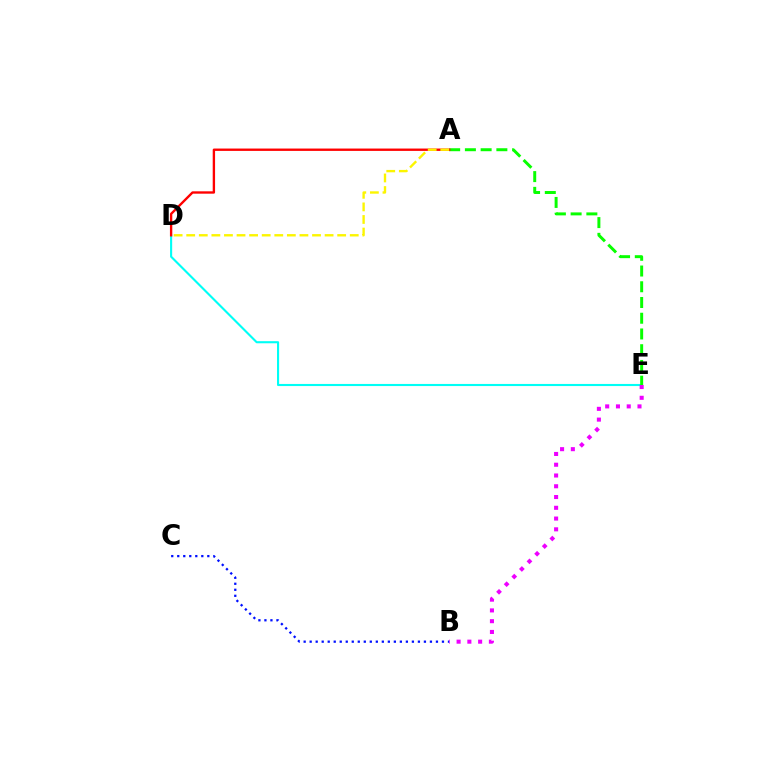{('D', 'E'): [{'color': '#00fff6', 'line_style': 'solid', 'thickness': 1.52}], ('B', 'E'): [{'color': '#ee00ff', 'line_style': 'dotted', 'thickness': 2.93}], ('A', 'E'): [{'color': '#08ff00', 'line_style': 'dashed', 'thickness': 2.14}], ('B', 'C'): [{'color': '#0010ff', 'line_style': 'dotted', 'thickness': 1.63}], ('A', 'D'): [{'color': '#ff0000', 'line_style': 'solid', 'thickness': 1.7}, {'color': '#fcf500', 'line_style': 'dashed', 'thickness': 1.71}]}